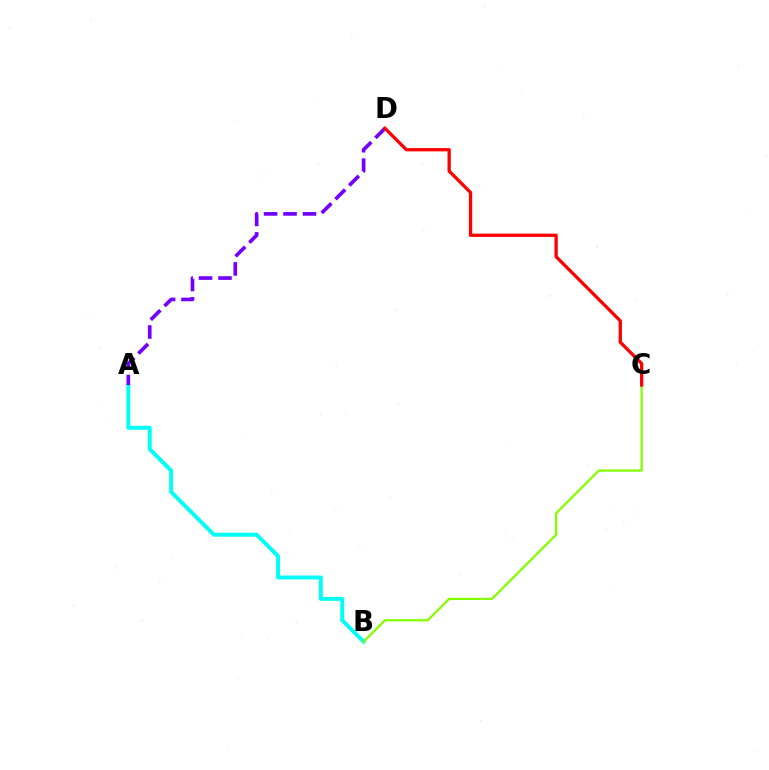{('A', 'B'): [{'color': '#00fff6', 'line_style': 'solid', 'thickness': 2.84}], ('B', 'C'): [{'color': '#84ff00', 'line_style': 'solid', 'thickness': 1.63}], ('A', 'D'): [{'color': '#7200ff', 'line_style': 'dashed', 'thickness': 2.64}], ('C', 'D'): [{'color': '#ff0000', 'line_style': 'solid', 'thickness': 2.37}]}